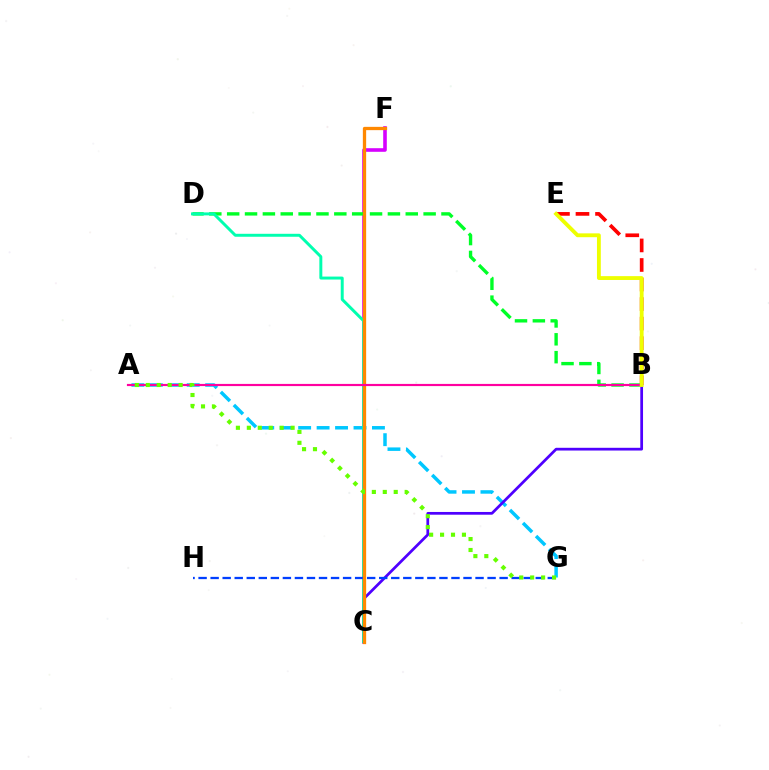{('C', 'F'): [{'color': '#d600ff', 'line_style': 'solid', 'thickness': 2.59}, {'color': '#ff8800', 'line_style': 'solid', 'thickness': 2.37}], ('B', 'D'): [{'color': '#00ff27', 'line_style': 'dashed', 'thickness': 2.43}], ('A', 'G'): [{'color': '#00c7ff', 'line_style': 'dashed', 'thickness': 2.51}, {'color': '#66ff00', 'line_style': 'dotted', 'thickness': 2.97}], ('B', 'E'): [{'color': '#ff0000', 'line_style': 'dashed', 'thickness': 2.66}, {'color': '#eeff00', 'line_style': 'solid', 'thickness': 2.77}], ('B', 'C'): [{'color': '#4f00ff', 'line_style': 'solid', 'thickness': 1.97}], ('C', 'D'): [{'color': '#00ffaf', 'line_style': 'solid', 'thickness': 2.13}], ('G', 'H'): [{'color': '#003fff', 'line_style': 'dashed', 'thickness': 1.64}], ('A', 'B'): [{'color': '#ff00a0', 'line_style': 'solid', 'thickness': 1.56}]}